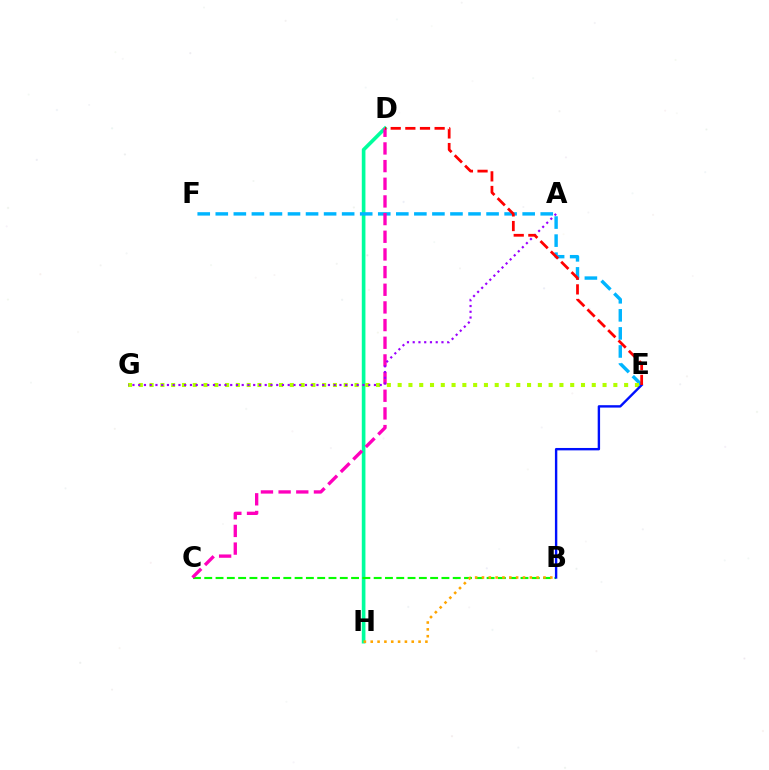{('D', 'H'): [{'color': '#00ff9d', 'line_style': 'solid', 'thickness': 2.62}], ('E', 'F'): [{'color': '#00b5ff', 'line_style': 'dashed', 'thickness': 2.45}], ('B', 'C'): [{'color': '#08ff00', 'line_style': 'dashed', 'thickness': 1.53}], ('E', 'G'): [{'color': '#b3ff00', 'line_style': 'dotted', 'thickness': 2.93}], ('B', 'E'): [{'color': '#0010ff', 'line_style': 'solid', 'thickness': 1.72}], ('C', 'D'): [{'color': '#ff00bd', 'line_style': 'dashed', 'thickness': 2.4}], ('A', 'G'): [{'color': '#9b00ff', 'line_style': 'dotted', 'thickness': 1.56}], ('B', 'H'): [{'color': '#ffa500', 'line_style': 'dotted', 'thickness': 1.86}], ('D', 'E'): [{'color': '#ff0000', 'line_style': 'dashed', 'thickness': 1.99}]}